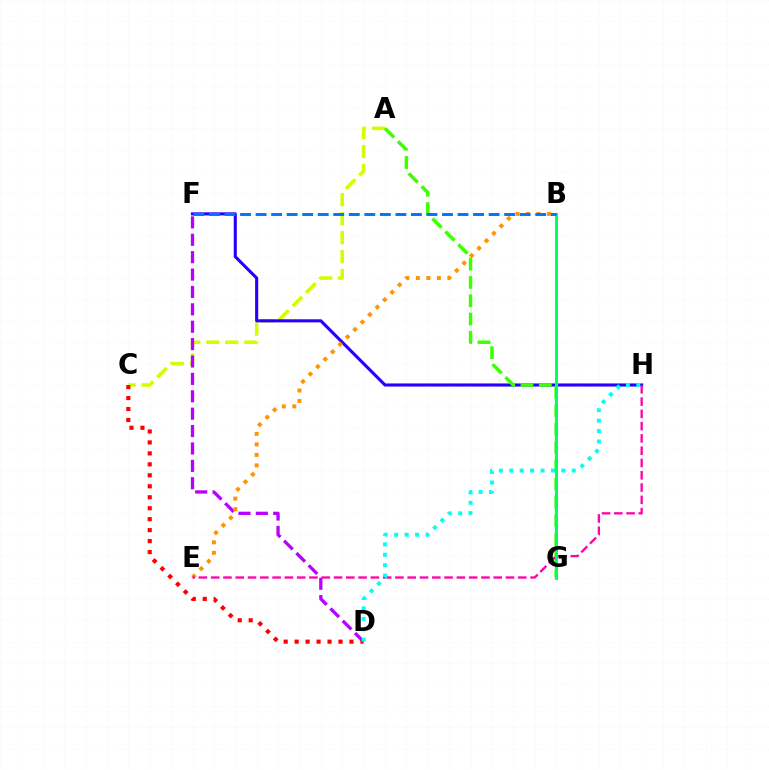{('A', 'C'): [{'color': '#d1ff00', 'line_style': 'dashed', 'thickness': 2.58}], ('D', 'F'): [{'color': '#b900ff', 'line_style': 'dashed', 'thickness': 2.36}], ('F', 'H'): [{'color': '#2500ff', 'line_style': 'solid', 'thickness': 2.23}], ('B', 'E'): [{'color': '#ff9400', 'line_style': 'dotted', 'thickness': 2.86}], ('A', 'G'): [{'color': '#3dff00', 'line_style': 'dashed', 'thickness': 2.49}], ('C', 'D'): [{'color': '#ff0000', 'line_style': 'dotted', 'thickness': 2.98}], ('B', 'G'): [{'color': '#00ff5c', 'line_style': 'solid', 'thickness': 2.12}], ('E', 'H'): [{'color': '#ff00ac', 'line_style': 'dashed', 'thickness': 1.67}], ('D', 'H'): [{'color': '#00fff6', 'line_style': 'dotted', 'thickness': 2.83}], ('B', 'F'): [{'color': '#0074ff', 'line_style': 'dashed', 'thickness': 2.11}]}